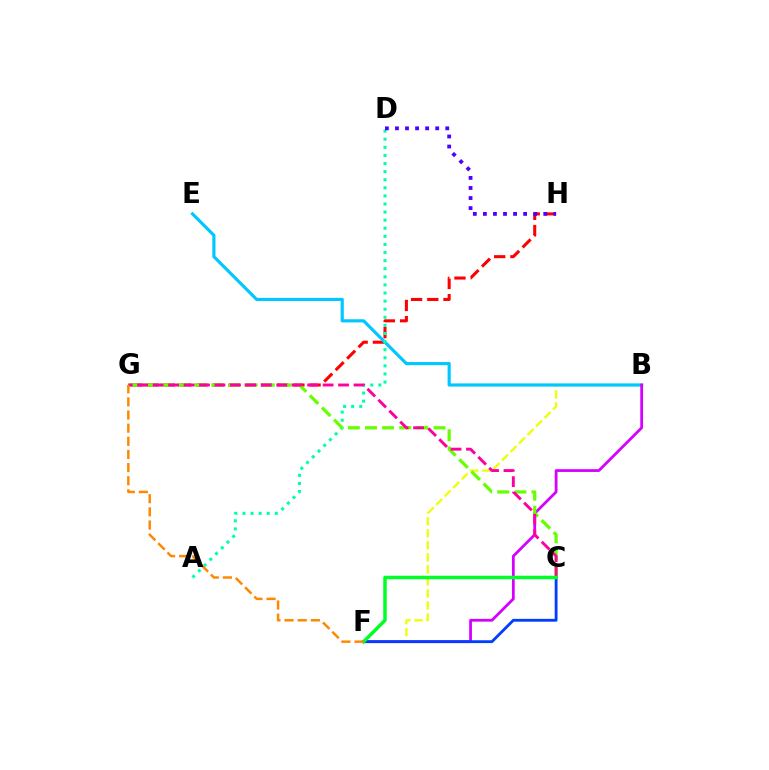{('B', 'F'): [{'color': '#eeff00', 'line_style': 'dashed', 'thickness': 1.63}, {'color': '#d600ff', 'line_style': 'solid', 'thickness': 1.99}], ('G', 'H'): [{'color': '#ff0000', 'line_style': 'dashed', 'thickness': 2.2}], ('B', 'E'): [{'color': '#00c7ff', 'line_style': 'solid', 'thickness': 2.27}], ('A', 'D'): [{'color': '#00ffaf', 'line_style': 'dotted', 'thickness': 2.2}], ('D', 'H'): [{'color': '#4f00ff', 'line_style': 'dotted', 'thickness': 2.73}], ('C', 'F'): [{'color': '#003fff', 'line_style': 'solid', 'thickness': 2.04}, {'color': '#00ff27', 'line_style': 'solid', 'thickness': 2.51}], ('C', 'G'): [{'color': '#66ff00', 'line_style': 'dashed', 'thickness': 2.33}, {'color': '#ff00a0', 'line_style': 'dashed', 'thickness': 2.1}], ('F', 'G'): [{'color': '#ff8800', 'line_style': 'dashed', 'thickness': 1.78}]}